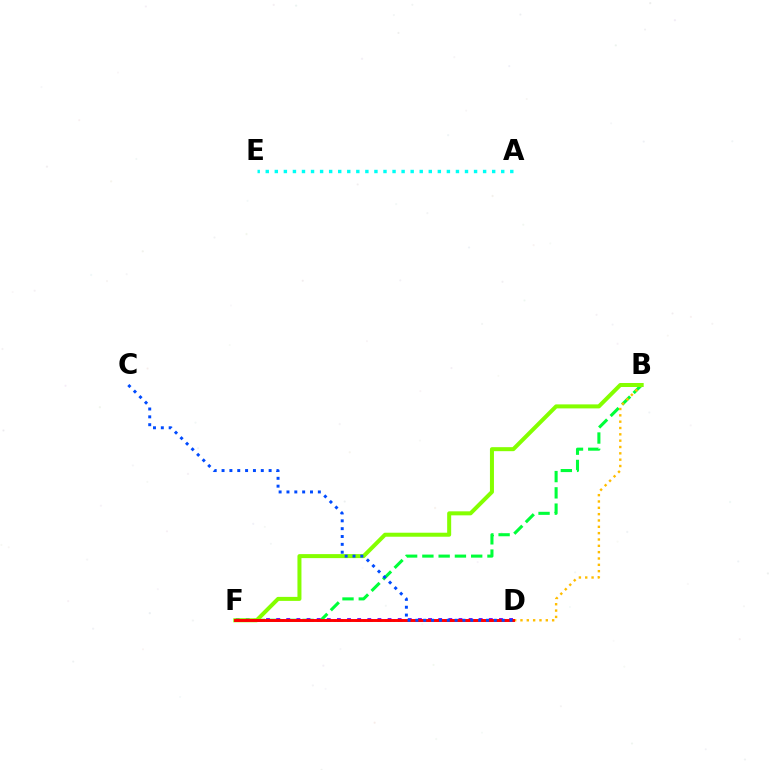{('B', 'F'): [{'color': '#00ff39', 'line_style': 'dashed', 'thickness': 2.21}, {'color': '#84ff00', 'line_style': 'solid', 'thickness': 2.88}], ('A', 'E'): [{'color': '#00fff6', 'line_style': 'dotted', 'thickness': 2.46}], ('B', 'D'): [{'color': '#ffbd00', 'line_style': 'dotted', 'thickness': 1.72}], ('D', 'F'): [{'color': '#7200ff', 'line_style': 'dotted', 'thickness': 2.75}, {'color': '#ff00cf', 'line_style': 'dotted', 'thickness': 2.01}, {'color': '#ff0000', 'line_style': 'solid', 'thickness': 2.11}], ('C', 'D'): [{'color': '#004bff', 'line_style': 'dotted', 'thickness': 2.13}]}